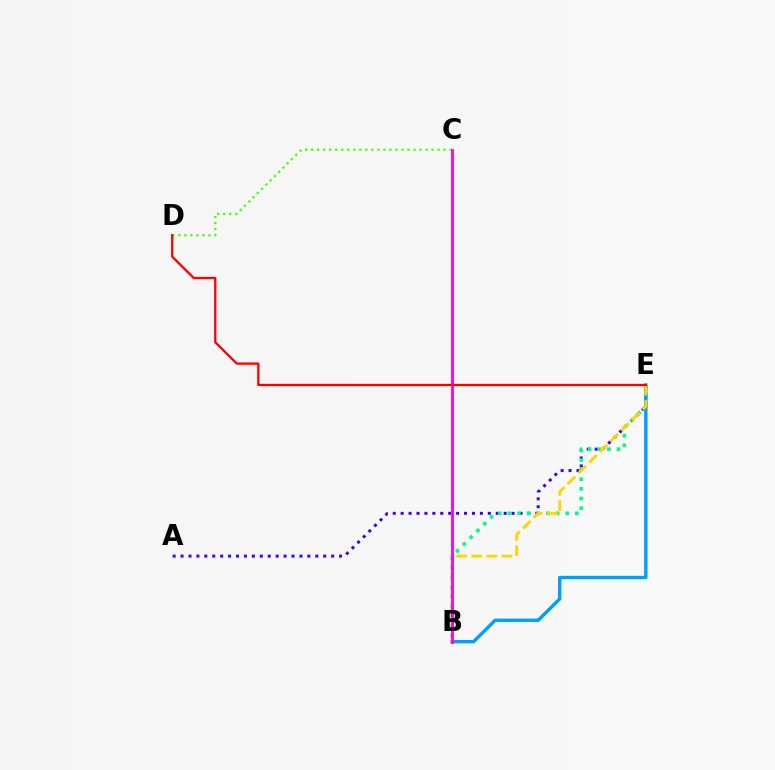{('A', 'E'): [{'color': '#3700ff', 'line_style': 'dotted', 'thickness': 2.15}], ('B', 'E'): [{'color': '#00ff86', 'line_style': 'dotted', 'thickness': 2.62}, {'color': '#009eff', 'line_style': 'solid', 'thickness': 2.42}, {'color': '#ffd500', 'line_style': 'dashed', 'thickness': 2.05}], ('C', 'D'): [{'color': '#4fff00', 'line_style': 'dotted', 'thickness': 1.64}], ('B', 'C'): [{'color': '#ff00ed', 'line_style': 'solid', 'thickness': 2.05}], ('D', 'E'): [{'color': '#ff0000', 'line_style': 'solid', 'thickness': 1.65}]}